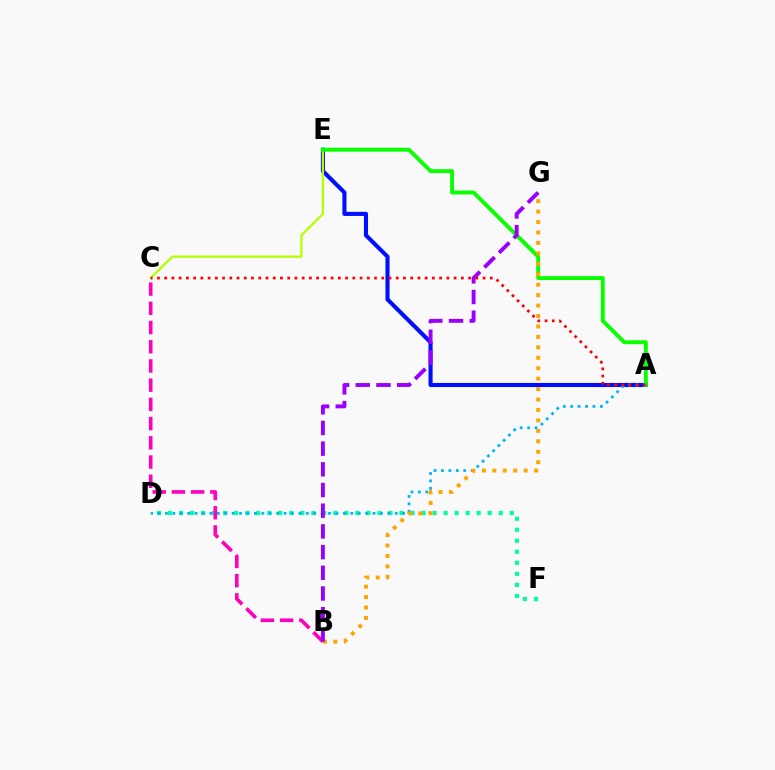{('D', 'F'): [{'color': '#00ff9d', 'line_style': 'dotted', 'thickness': 2.99}], ('A', 'E'): [{'color': '#0010ff', 'line_style': 'solid', 'thickness': 2.95}, {'color': '#08ff00', 'line_style': 'solid', 'thickness': 2.79}], ('A', 'D'): [{'color': '#00b5ff', 'line_style': 'dotted', 'thickness': 2.01}], ('C', 'E'): [{'color': '#b3ff00', 'line_style': 'solid', 'thickness': 1.64}], ('B', 'G'): [{'color': '#ffa500', 'line_style': 'dotted', 'thickness': 2.84}, {'color': '#9b00ff', 'line_style': 'dashed', 'thickness': 2.81}], ('B', 'C'): [{'color': '#ff00bd', 'line_style': 'dashed', 'thickness': 2.61}], ('A', 'C'): [{'color': '#ff0000', 'line_style': 'dotted', 'thickness': 1.97}]}